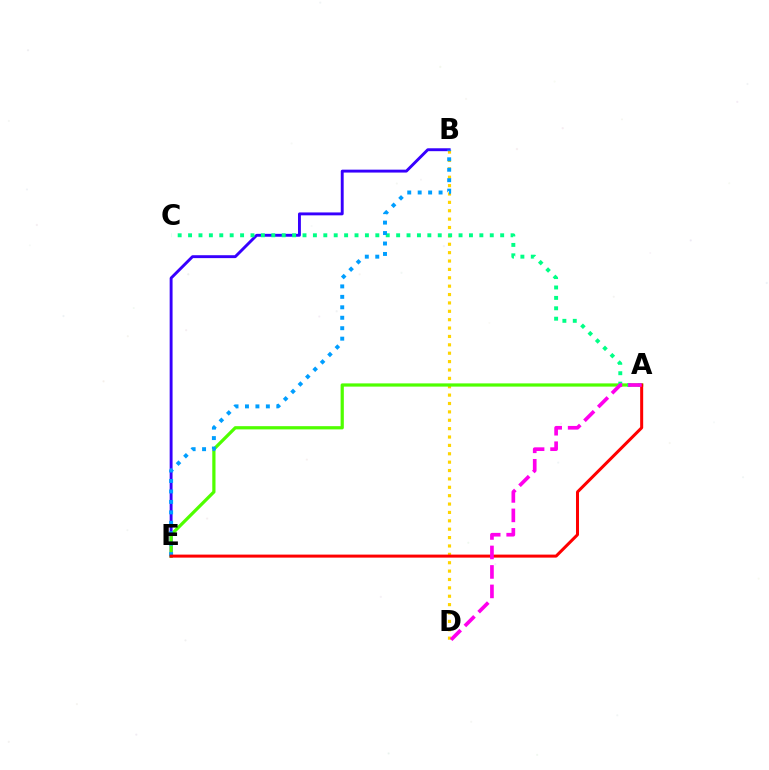{('B', 'D'): [{'color': '#ffd500', 'line_style': 'dotted', 'thickness': 2.28}], ('B', 'E'): [{'color': '#3700ff', 'line_style': 'solid', 'thickness': 2.09}, {'color': '#009eff', 'line_style': 'dotted', 'thickness': 2.84}], ('A', 'E'): [{'color': '#4fff00', 'line_style': 'solid', 'thickness': 2.32}, {'color': '#ff0000', 'line_style': 'solid', 'thickness': 2.17}], ('A', 'C'): [{'color': '#00ff86', 'line_style': 'dotted', 'thickness': 2.83}], ('A', 'D'): [{'color': '#ff00ed', 'line_style': 'dashed', 'thickness': 2.65}]}